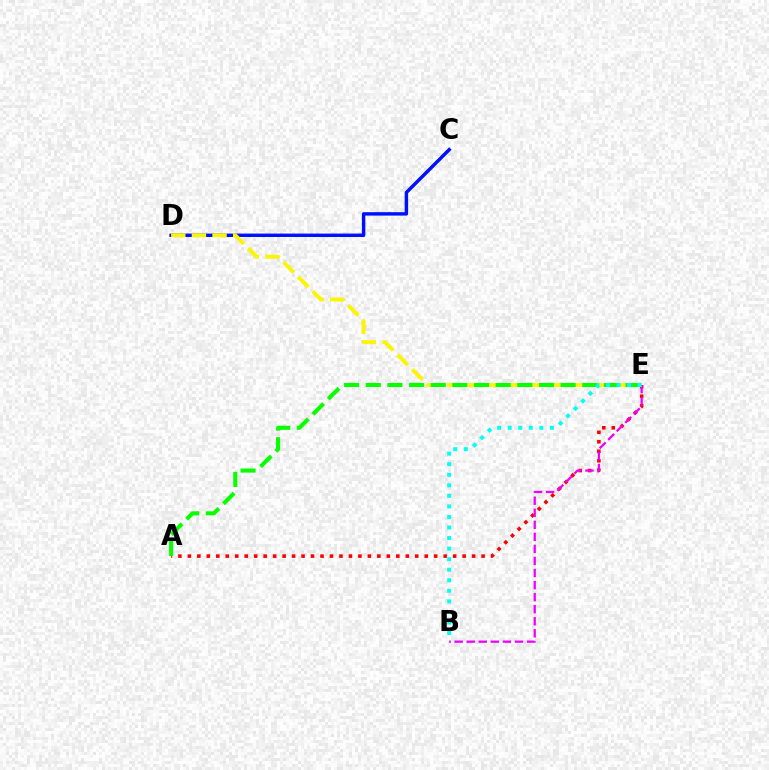{('A', 'E'): [{'color': '#ff0000', 'line_style': 'dotted', 'thickness': 2.57}, {'color': '#08ff00', 'line_style': 'dashed', 'thickness': 2.94}], ('C', 'D'): [{'color': '#0010ff', 'line_style': 'solid', 'thickness': 2.47}], ('D', 'E'): [{'color': '#fcf500', 'line_style': 'dashed', 'thickness': 2.8}], ('B', 'E'): [{'color': '#ee00ff', 'line_style': 'dashed', 'thickness': 1.64}, {'color': '#00fff6', 'line_style': 'dotted', 'thickness': 2.87}]}